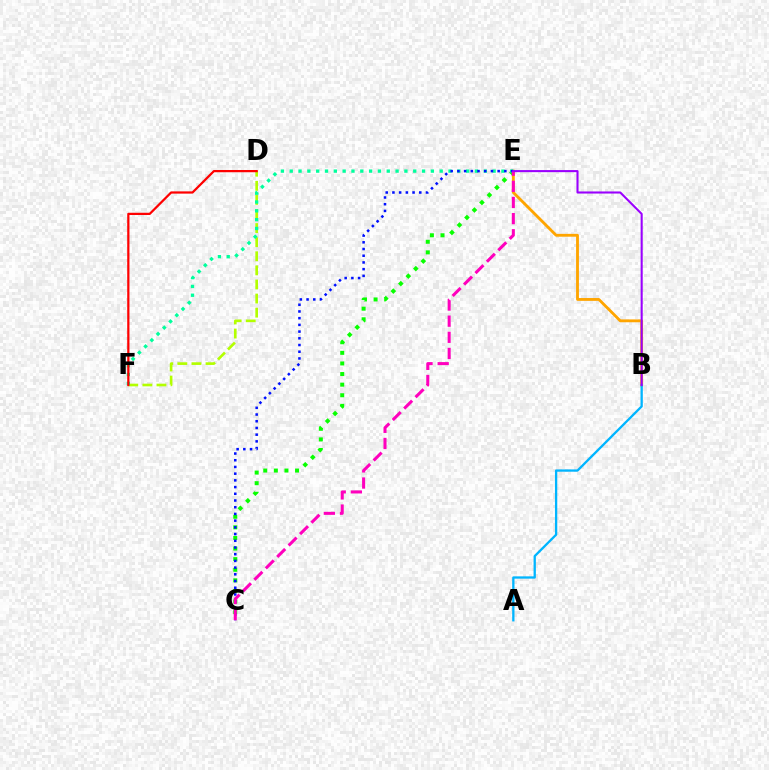{('C', 'E'): [{'color': '#08ff00', 'line_style': 'dotted', 'thickness': 2.88}, {'color': '#0010ff', 'line_style': 'dotted', 'thickness': 1.82}, {'color': '#ff00bd', 'line_style': 'dashed', 'thickness': 2.19}], ('B', 'E'): [{'color': '#ffa500', 'line_style': 'solid', 'thickness': 2.05}, {'color': '#9b00ff', 'line_style': 'solid', 'thickness': 1.5}], ('A', 'B'): [{'color': '#00b5ff', 'line_style': 'solid', 'thickness': 1.66}], ('D', 'F'): [{'color': '#b3ff00', 'line_style': 'dashed', 'thickness': 1.91}, {'color': '#ff0000', 'line_style': 'solid', 'thickness': 1.61}], ('E', 'F'): [{'color': '#00ff9d', 'line_style': 'dotted', 'thickness': 2.4}]}